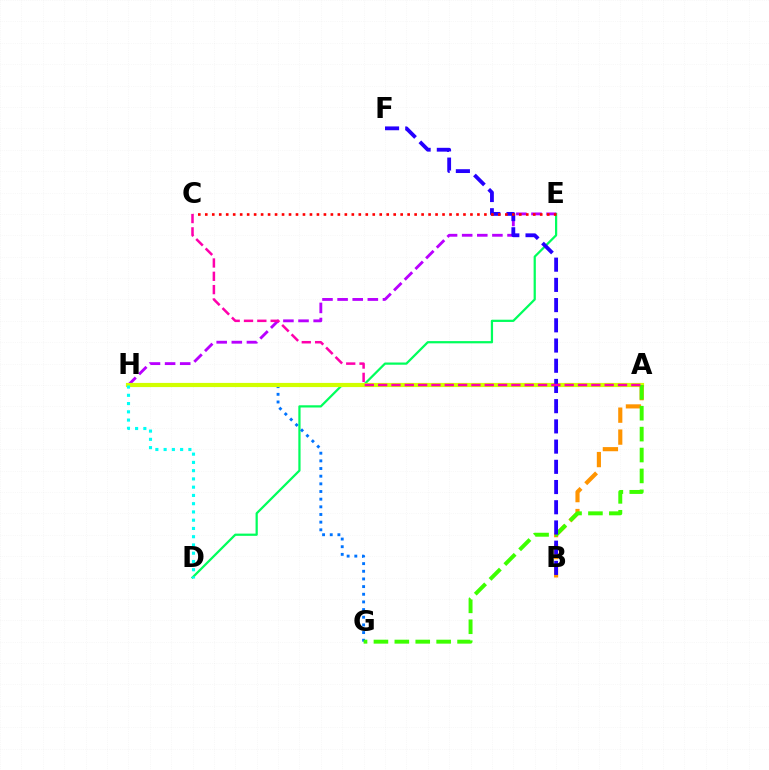{('D', 'E'): [{'color': '#00ff5c', 'line_style': 'solid', 'thickness': 1.61}], ('G', 'H'): [{'color': '#0074ff', 'line_style': 'dotted', 'thickness': 2.08}], ('E', 'H'): [{'color': '#b900ff', 'line_style': 'dashed', 'thickness': 2.05}], ('A', 'H'): [{'color': '#d1ff00', 'line_style': 'solid', 'thickness': 3.0}], ('A', 'B'): [{'color': '#ff9400', 'line_style': 'dashed', 'thickness': 2.98}], ('A', 'G'): [{'color': '#3dff00', 'line_style': 'dashed', 'thickness': 2.84}], ('B', 'F'): [{'color': '#2500ff', 'line_style': 'dashed', 'thickness': 2.75}], ('C', 'E'): [{'color': '#ff0000', 'line_style': 'dotted', 'thickness': 1.9}], ('A', 'C'): [{'color': '#ff00ac', 'line_style': 'dashed', 'thickness': 1.81}], ('D', 'H'): [{'color': '#00fff6', 'line_style': 'dotted', 'thickness': 2.24}]}